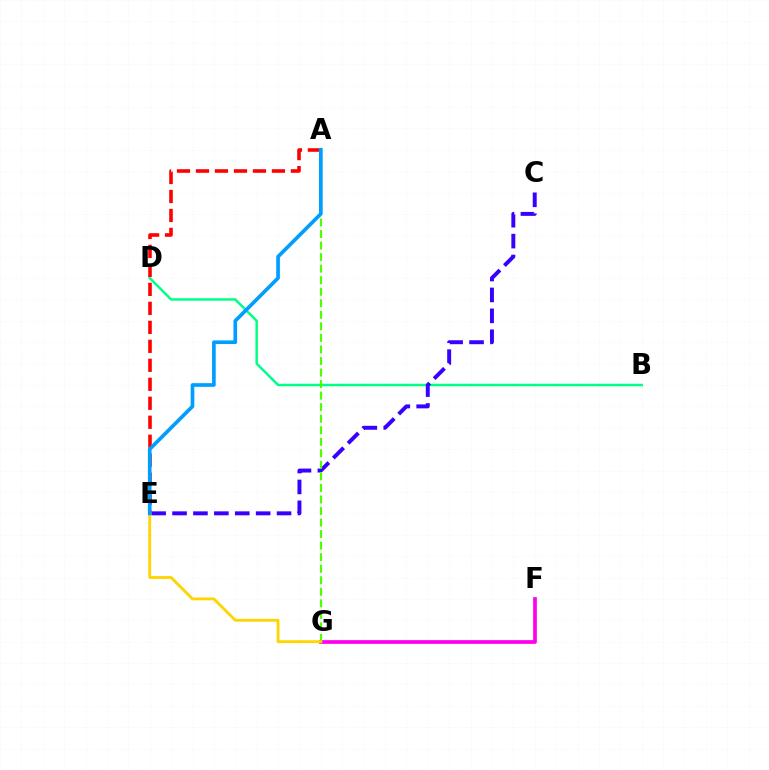{('B', 'D'): [{'color': '#00ff86', 'line_style': 'solid', 'thickness': 1.79}], ('F', 'G'): [{'color': '#ff00ed', 'line_style': 'solid', 'thickness': 2.68}], ('C', 'E'): [{'color': '#3700ff', 'line_style': 'dashed', 'thickness': 2.84}], ('A', 'G'): [{'color': '#4fff00', 'line_style': 'dashed', 'thickness': 1.57}], ('A', 'E'): [{'color': '#ff0000', 'line_style': 'dashed', 'thickness': 2.58}, {'color': '#009eff', 'line_style': 'solid', 'thickness': 2.64}], ('E', 'G'): [{'color': '#ffd500', 'line_style': 'solid', 'thickness': 2.05}]}